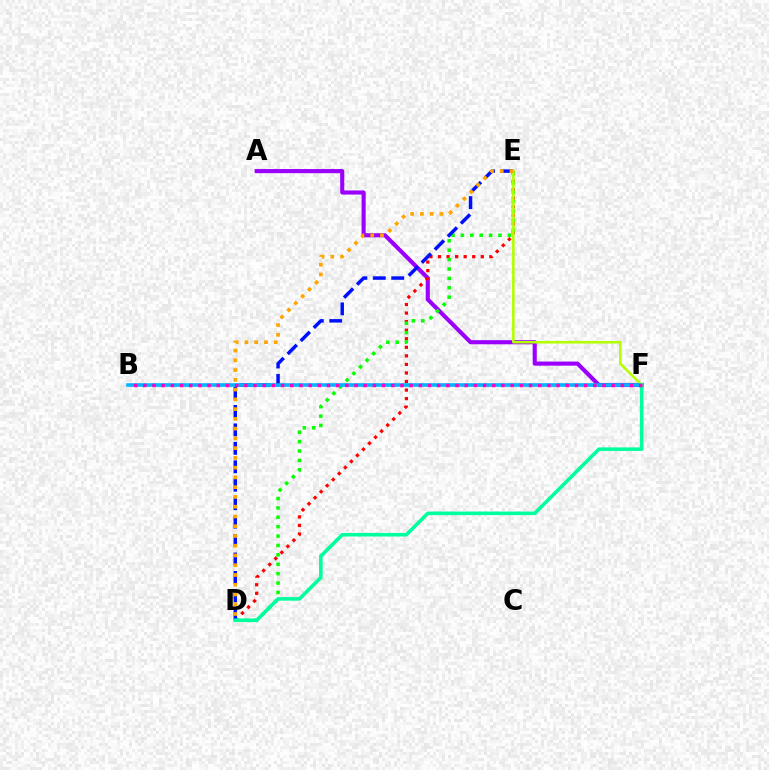{('A', 'F'): [{'color': '#9b00ff', 'line_style': 'solid', 'thickness': 2.96}], ('D', 'E'): [{'color': '#ff0000', 'line_style': 'dotted', 'thickness': 2.32}, {'color': '#08ff00', 'line_style': 'dotted', 'thickness': 2.55}, {'color': '#0010ff', 'line_style': 'dashed', 'thickness': 2.51}, {'color': '#ffa500', 'line_style': 'dotted', 'thickness': 2.65}], ('E', 'F'): [{'color': '#b3ff00', 'line_style': 'solid', 'thickness': 1.84}], ('B', 'F'): [{'color': '#00b5ff', 'line_style': 'solid', 'thickness': 2.61}, {'color': '#ff00bd', 'line_style': 'dotted', 'thickness': 2.5}], ('D', 'F'): [{'color': '#00ff9d', 'line_style': 'solid', 'thickness': 2.57}]}